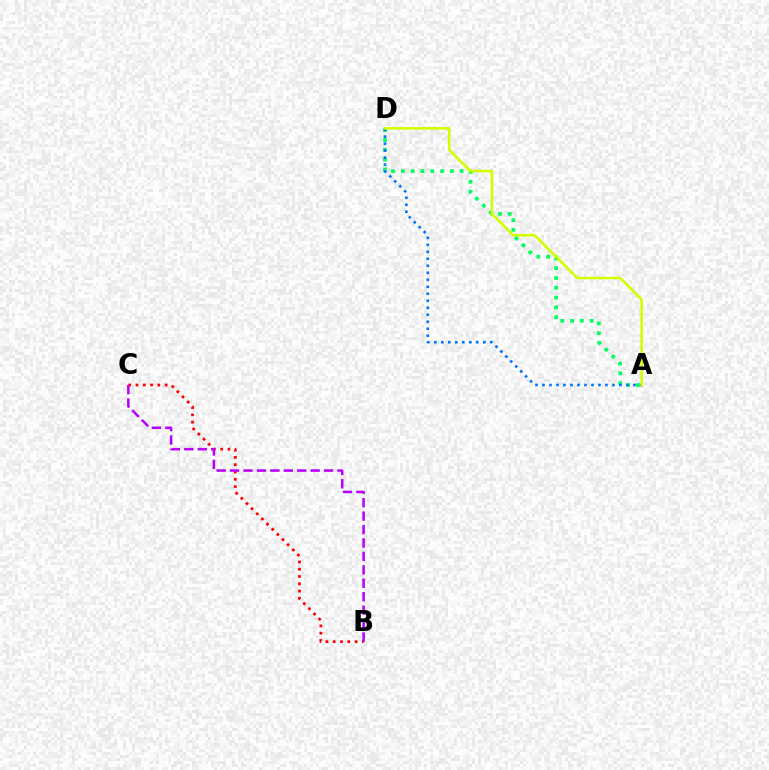{('B', 'C'): [{'color': '#ff0000', 'line_style': 'dotted', 'thickness': 1.98}, {'color': '#b900ff', 'line_style': 'dashed', 'thickness': 1.82}], ('A', 'D'): [{'color': '#00ff5c', 'line_style': 'dotted', 'thickness': 2.66}, {'color': '#0074ff', 'line_style': 'dotted', 'thickness': 1.9}, {'color': '#d1ff00', 'line_style': 'solid', 'thickness': 1.86}]}